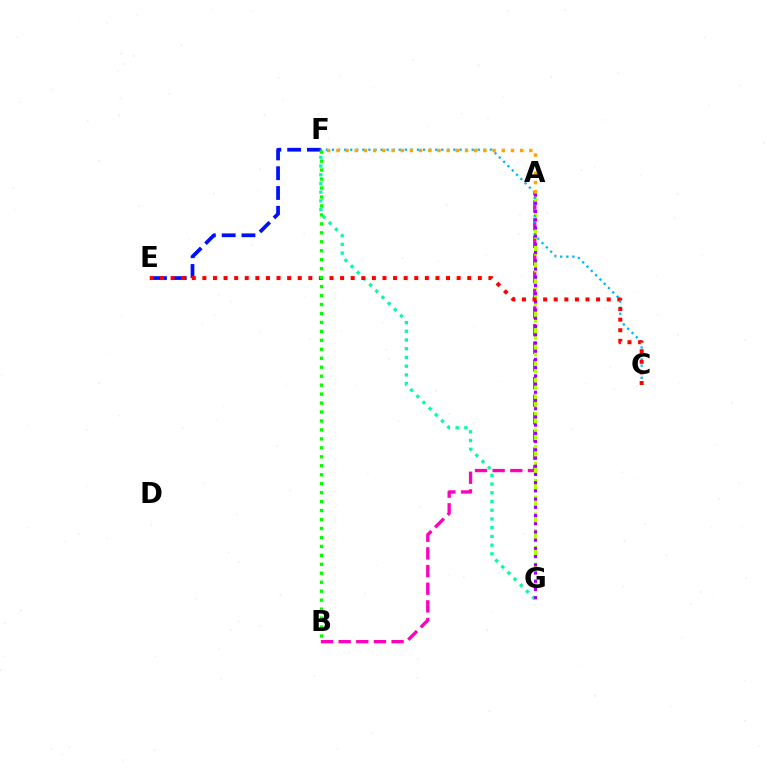{('A', 'B'): [{'color': '#ff00bd', 'line_style': 'dashed', 'thickness': 2.4}], ('E', 'F'): [{'color': '#0010ff', 'line_style': 'dashed', 'thickness': 2.69}], ('A', 'G'): [{'color': '#b3ff00', 'line_style': 'dashed', 'thickness': 2.28}, {'color': '#9b00ff', 'line_style': 'dotted', 'thickness': 2.23}], ('C', 'F'): [{'color': '#00b5ff', 'line_style': 'dotted', 'thickness': 1.65}], ('F', 'G'): [{'color': '#00ff9d', 'line_style': 'dotted', 'thickness': 2.37}], ('A', 'F'): [{'color': '#ffa500', 'line_style': 'dotted', 'thickness': 2.5}], ('C', 'E'): [{'color': '#ff0000', 'line_style': 'dotted', 'thickness': 2.88}], ('B', 'F'): [{'color': '#08ff00', 'line_style': 'dotted', 'thickness': 2.43}]}